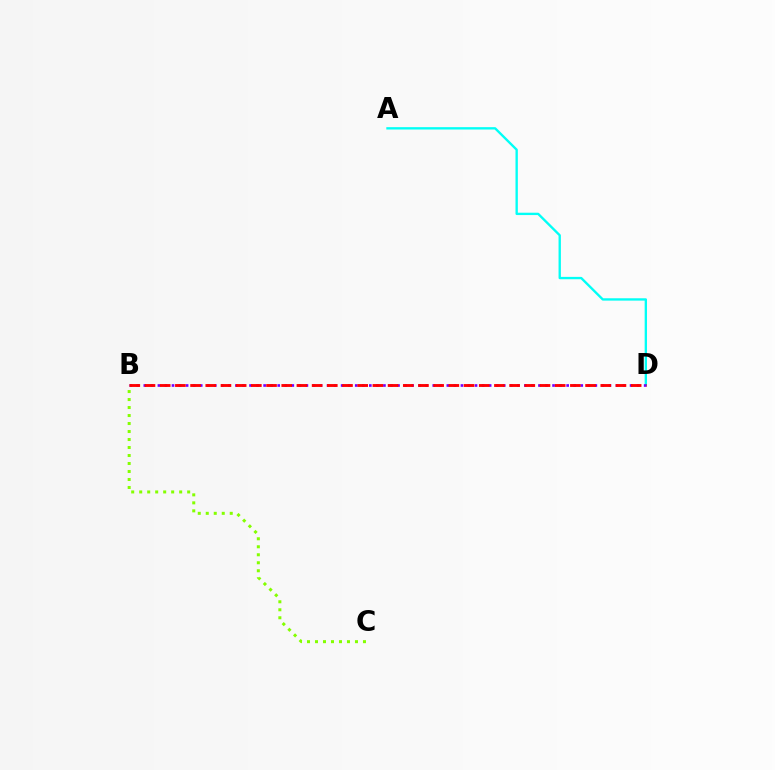{('B', 'C'): [{'color': '#84ff00', 'line_style': 'dotted', 'thickness': 2.17}], ('A', 'D'): [{'color': '#00fff6', 'line_style': 'solid', 'thickness': 1.69}], ('B', 'D'): [{'color': '#7200ff', 'line_style': 'dotted', 'thickness': 1.91}, {'color': '#ff0000', 'line_style': 'dashed', 'thickness': 2.06}]}